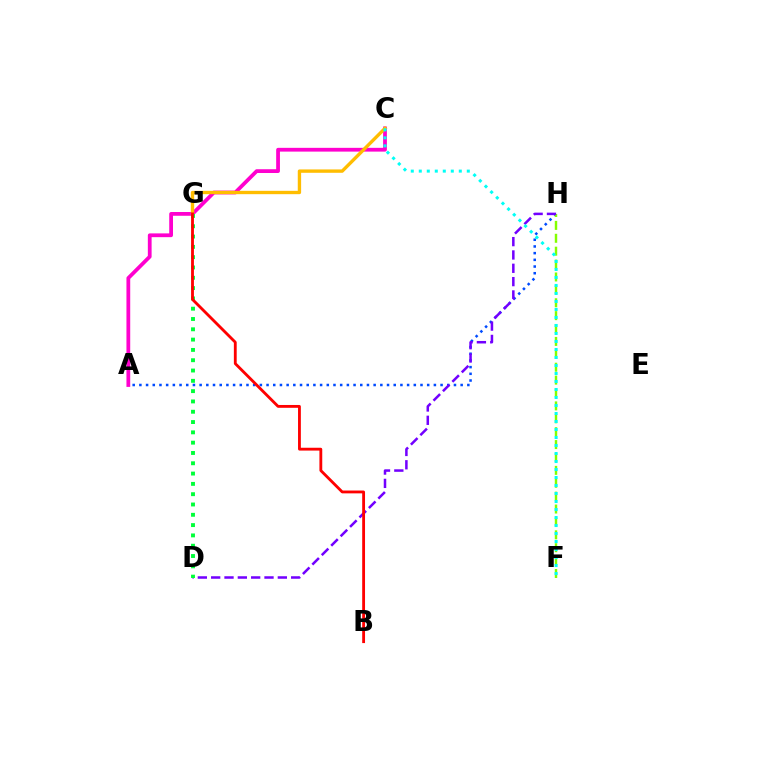{('A', 'H'): [{'color': '#004bff', 'line_style': 'dotted', 'thickness': 1.82}], ('A', 'C'): [{'color': '#ff00cf', 'line_style': 'solid', 'thickness': 2.72}], ('F', 'H'): [{'color': '#84ff00', 'line_style': 'dashed', 'thickness': 1.75}], ('C', 'G'): [{'color': '#ffbd00', 'line_style': 'solid', 'thickness': 2.42}], ('D', 'H'): [{'color': '#7200ff', 'line_style': 'dashed', 'thickness': 1.81}], ('D', 'G'): [{'color': '#00ff39', 'line_style': 'dotted', 'thickness': 2.8}], ('C', 'F'): [{'color': '#00fff6', 'line_style': 'dotted', 'thickness': 2.17}], ('B', 'G'): [{'color': '#ff0000', 'line_style': 'solid', 'thickness': 2.04}]}